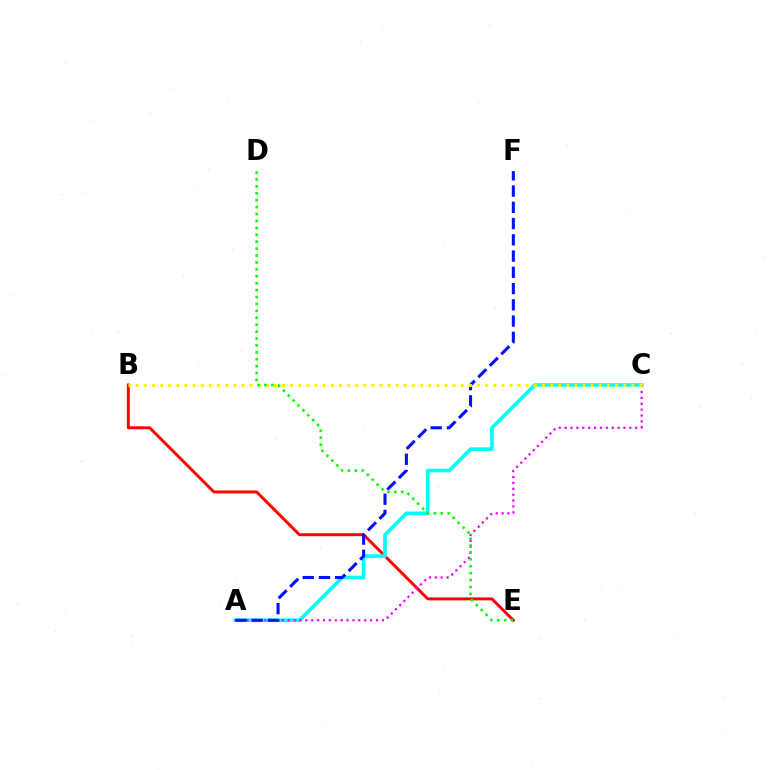{('B', 'E'): [{'color': '#ff0000', 'line_style': 'solid', 'thickness': 2.12}], ('A', 'C'): [{'color': '#00fff6', 'line_style': 'solid', 'thickness': 2.62}, {'color': '#ee00ff', 'line_style': 'dotted', 'thickness': 1.6}], ('A', 'F'): [{'color': '#0010ff', 'line_style': 'dashed', 'thickness': 2.21}], ('B', 'C'): [{'color': '#fcf500', 'line_style': 'dotted', 'thickness': 2.21}], ('D', 'E'): [{'color': '#08ff00', 'line_style': 'dotted', 'thickness': 1.88}]}